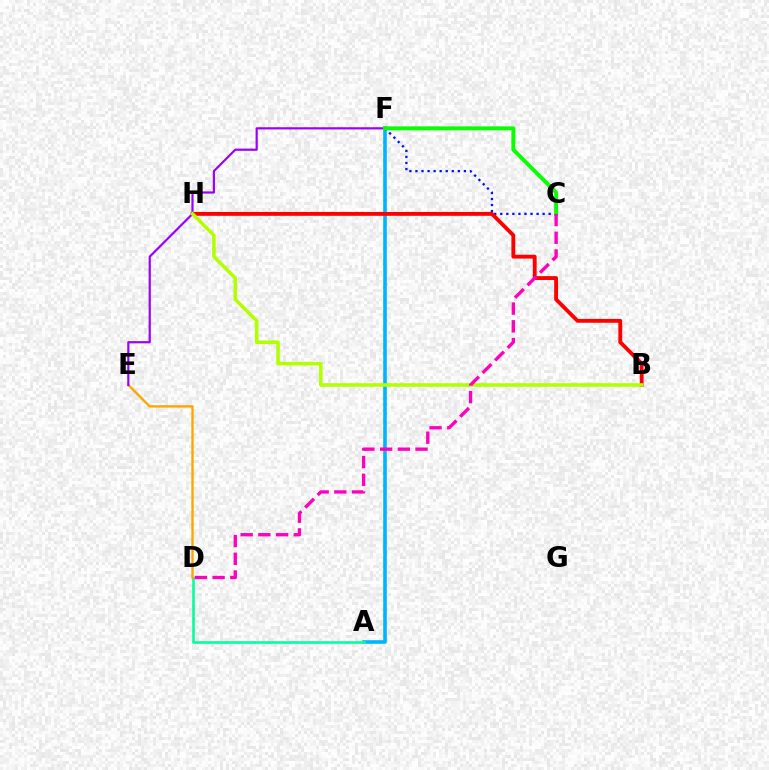{('A', 'F'): [{'color': '#00b5ff', 'line_style': 'solid', 'thickness': 2.59}], ('C', 'F'): [{'color': '#0010ff', 'line_style': 'dotted', 'thickness': 1.65}, {'color': '#08ff00', 'line_style': 'solid', 'thickness': 2.82}], ('A', 'D'): [{'color': '#00ff9d', 'line_style': 'solid', 'thickness': 1.86}], ('B', 'H'): [{'color': '#ff0000', 'line_style': 'solid', 'thickness': 2.77}, {'color': '#b3ff00', 'line_style': 'solid', 'thickness': 2.57}], ('D', 'E'): [{'color': '#ffa500', 'line_style': 'solid', 'thickness': 1.71}], ('E', 'F'): [{'color': '#9b00ff', 'line_style': 'solid', 'thickness': 1.58}], ('C', 'D'): [{'color': '#ff00bd', 'line_style': 'dashed', 'thickness': 2.41}]}